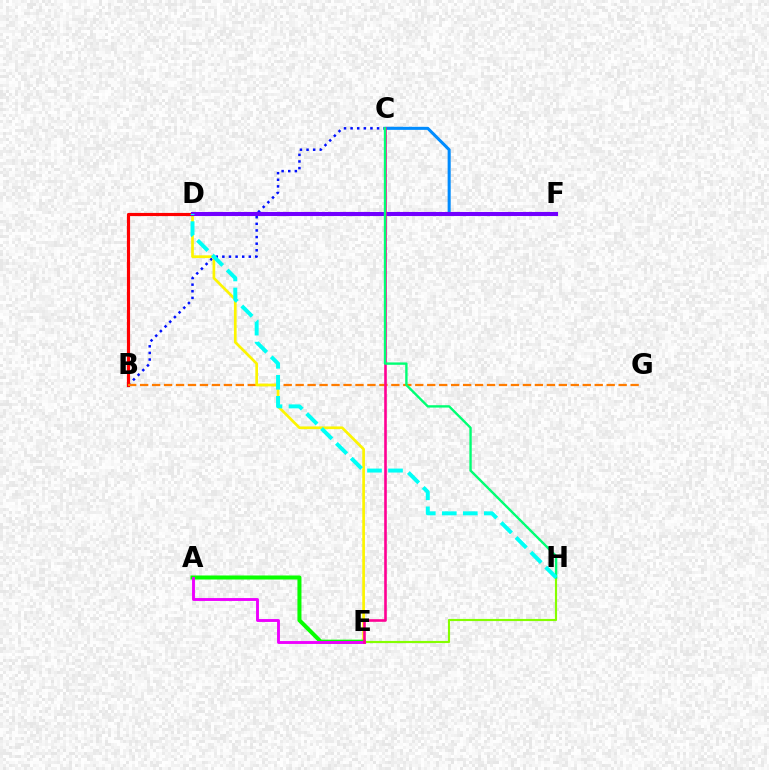{('B', 'C'): [{'color': '#0010ff', 'line_style': 'dotted', 'thickness': 1.8}], ('B', 'D'): [{'color': '#ff0000', 'line_style': 'solid', 'thickness': 2.27}], ('E', 'H'): [{'color': '#84ff00', 'line_style': 'solid', 'thickness': 1.55}], ('B', 'G'): [{'color': '#ff7c00', 'line_style': 'dashed', 'thickness': 1.63}], ('D', 'E'): [{'color': '#fcf500', 'line_style': 'solid', 'thickness': 1.94}], ('A', 'E'): [{'color': '#08ff00', 'line_style': 'solid', 'thickness': 2.9}, {'color': '#ee00ff', 'line_style': 'solid', 'thickness': 2.08}], ('C', 'F'): [{'color': '#008cff', 'line_style': 'solid', 'thickness': 2.2}], ('D', 'F'): [{'color': '#7200ff', 'line_style': 'solid', 'thickness': 2.93}], ('C', 'E'): [{'color': '#ff0094', 'line_style': 'solid', 'thickness': 1.88}], ('C', 'H'): [{'color': '#00ff74', 'line_style': 'solid', 'thickness': 1.71}], ('D', 'H'): [{'color': '#00fff6', 'line_style': 'dashed', 'thickness': 2.85}]}